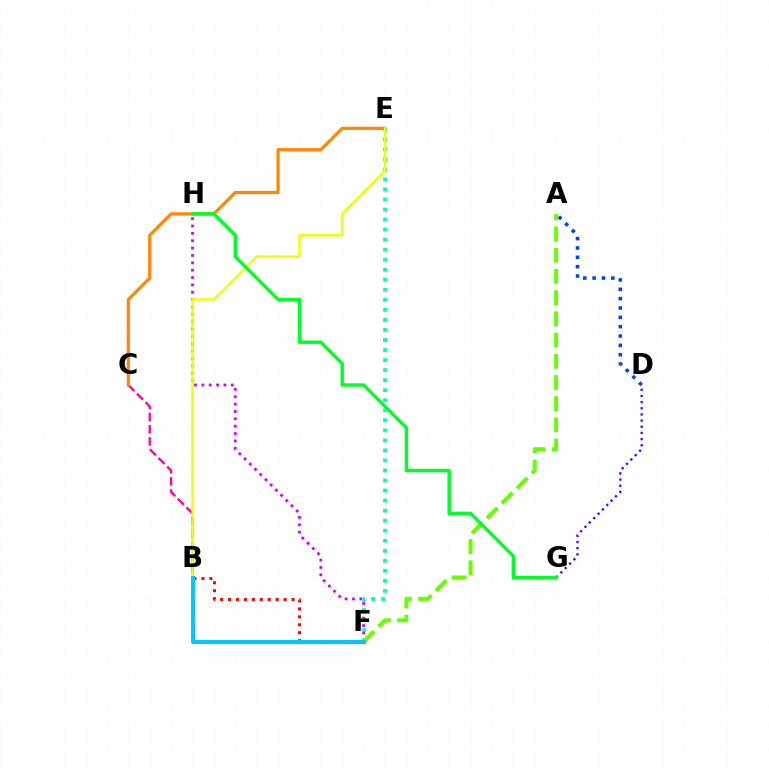{('F', 'H'): [{'color': '#d600ff', 'line_style': 'dotted', 'thickness': 2.0}], ('E', 'F'): [{'color': '#00ffaf', 'line_style': 'dotted', 'thickness': 2.73}], ('B', 'F'): [{'color': '#ff0000', 'line_style': 'dotted', 'thickness': 2.16}, {'color': '#00c7ff', 'line_style': 'solid', 'thickness': 2.85}], ('B', 'C'): [{'color': '#ff00a0', 'line_style': 'dashed', 'thickness': 1.66}], ('A', 'D'): [{'color': '#003fff', 'line_style': 'dotted', 'thickness': 2.54}], ('C', 'E'): [{'color': '#ff8800', 'line_style': 'solid', 'thickness': 2.31}], ('A', 'F'): [{'color': '#66ff00', 'line_style': 'dashed', 'thickness': 2.88}], ('D', 'G'): [{'color': '#4f00ff', 'line_style': 'dotted', 'thickness': 1.68}], ('B', 'E'): [{'color': '#eeff00', 'line_style': 'solid', 'thickness': 1.76}], ('G', 'H'): [{'color': '#00ff27', 'line_style': 'solid', 'thickness': 2.46}]}